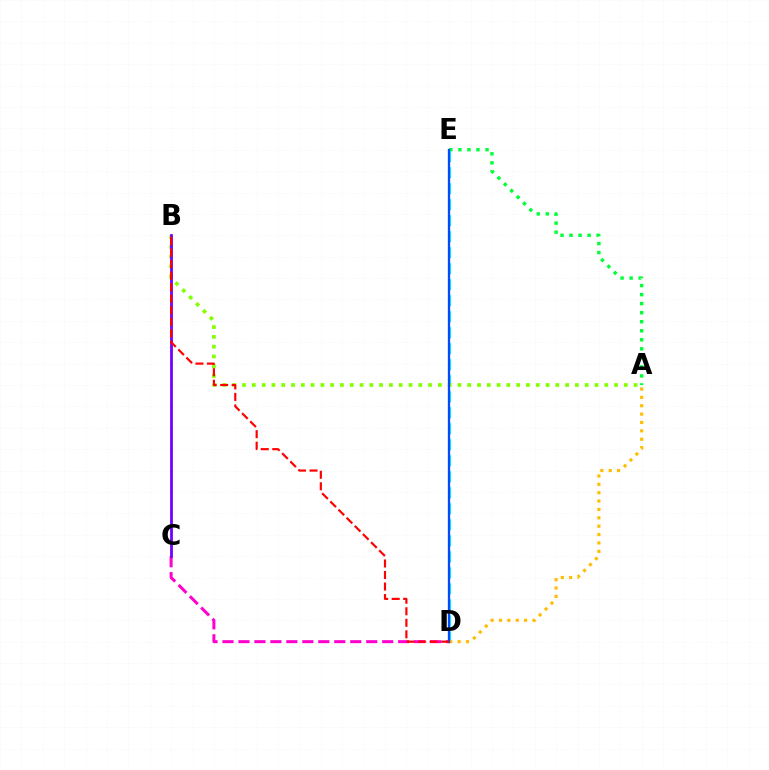{('A', 'E'): [{'color': '#00ff39', 'line_style': 'dotted', 'thickness': 2.45}], ('D', 'E'): [{'color': '#00fff6', 'line_style': 'dashed', 'thickness': 2.17}, {'color': '#004bff', 'line_style': 'solid', 'thickness': 1.65}], ('A', 'B'): [{'color': '#84ff00', 'line_style': 'dotted', 'thickness': 2.66}], ('A', 'D'): [{'color': '#ffbd00', 'line_style': 'dotted', 'thickness': 2.27}], ('C', 'D'): [{'color': '#ff00cf', 'line_style': 'dashed', 'thickness': 2.17}], ('B', 'C'): [{'color': '#7200ff', 'line_style': 'solid', 'thickness': 2.01}], ('B', 'D'): [{'color': '#ff0000', 'line_style': 'dashed', 'thickness': 1.57}]}